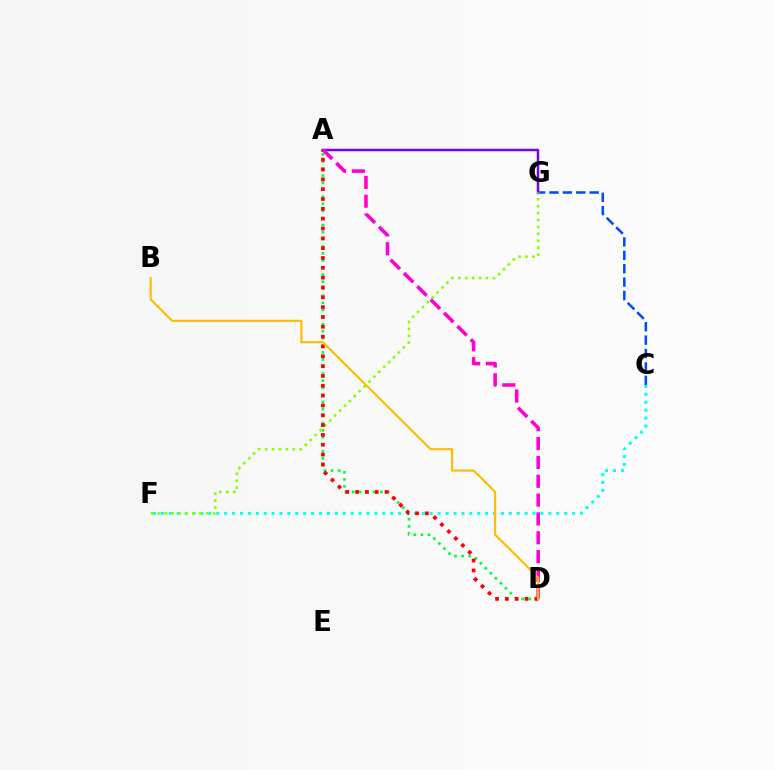{('C', 'F'): [{'color': '#00fff6', 'line_style': 'dotted', 'thickness': 2.15}], ('C', 'G'): [{'color': '#004bff', 'line_style': 'dashed', 'thickness': 1.82}], ('A', 'G'): [{'color': '#7200ff', 'line_style': 'solid', 'thickness': 1.79}], ('A', 'D'): [{'color': '#00ff39', 'line_style': 'dotted', 'thickness': 1.92}, {'color': '#ff0000', 'line_style': 'dotted', 'thickness': 2.67}, {'color': '#ff00cf', 'line_style': 'dashed', 'thickness': 2.56}], ('F', 'G'): [{'color': '#84ff00', 'line_style': 'dotted', 'thickness': 1.88}], ('B', 'D'): [{'color': '#ffbd00', 'line_style': 'solid', 'thickness': 1.55}]}